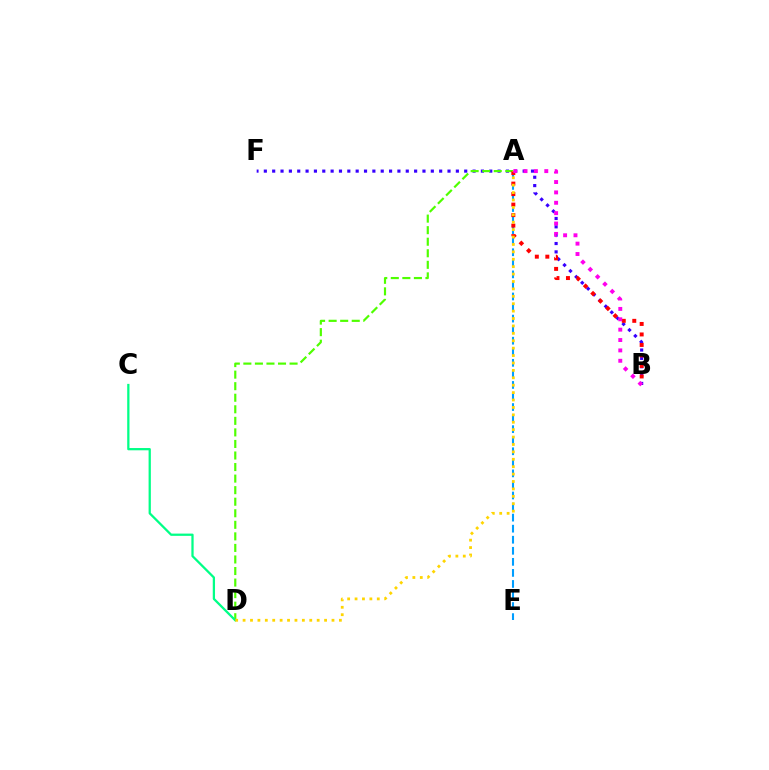{('B', 'F'): [{'color': '#3700ff', 'line_style': 'dotted', 'thickness': 2.27}], ('A', 'D'): [{'color': '#4fff00', 'line_style': 'dashed', 'thickness': 1.57}, {'color': '#ffd500', 'line_style': 'dotted', 'thickness': 2.01}], ('A', 'E'): [{'color': '#009eff', 'line_style': 'dashed', 'thickness': 1.5}], ('C', 'D'): [{'color': '#00ff86', 'line_style': 'solid', 'thickness': 1.63}], ('A', 'B'): [{'color': '#ff0000', 'line_style': 'dotted', 'thickness': 2.85}, {'color': '#ff00ed', 'line_style': 'dotted', 'thickness': 2.82}]}